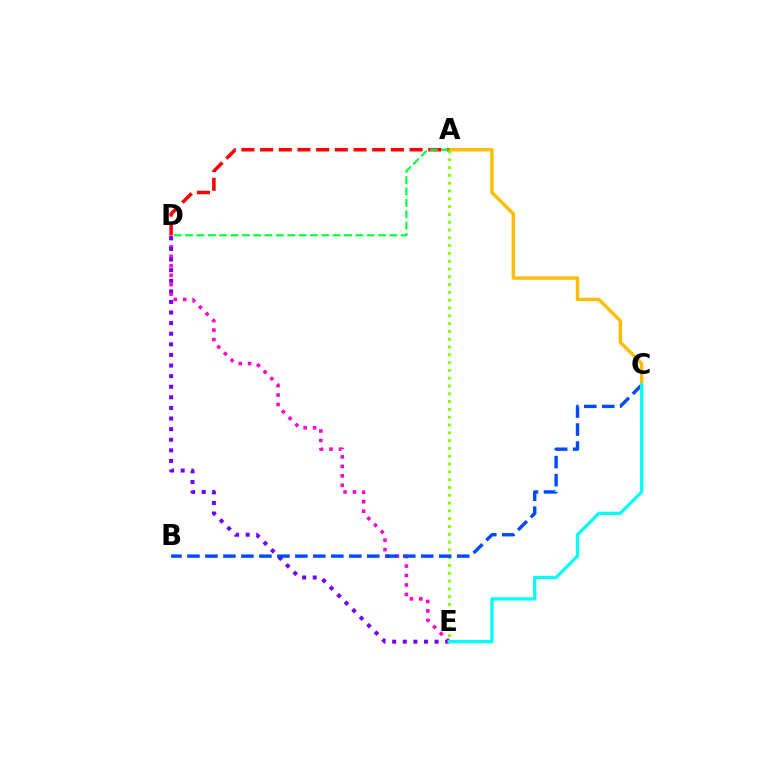{('D', 'E'): [{'color': '#ff00cf', 'line_style': 'dotted', 'thickness': 2.57}, {'color': '#7200ff', 'line_style': 'dotted', 'thickness': 2.88}], ('A', 'C'): [{'color': '#ffbd00', 'line_style': 'solid', 'thickness': 2.47}], ('A', 'D'): [{'color': '#ff0000', 'line_style': 'dashed', 'thickness': 2.54}, {'color': '#00ff39', 'line_style': 'dashed', 'thickness': 1.54}], ('A', 'E'): [{'color': '#84ff00', 'line_style': 'dotted', 'thickness': 2.12}], ('B', 'C'): [{'color': '#004bff', 'line_style': 'dashed', 'thickness': 2.44}], ('C', 'E'): [{'color': '#00fff6', 'line_style': 'solid', 'thickness': 2.35}]}